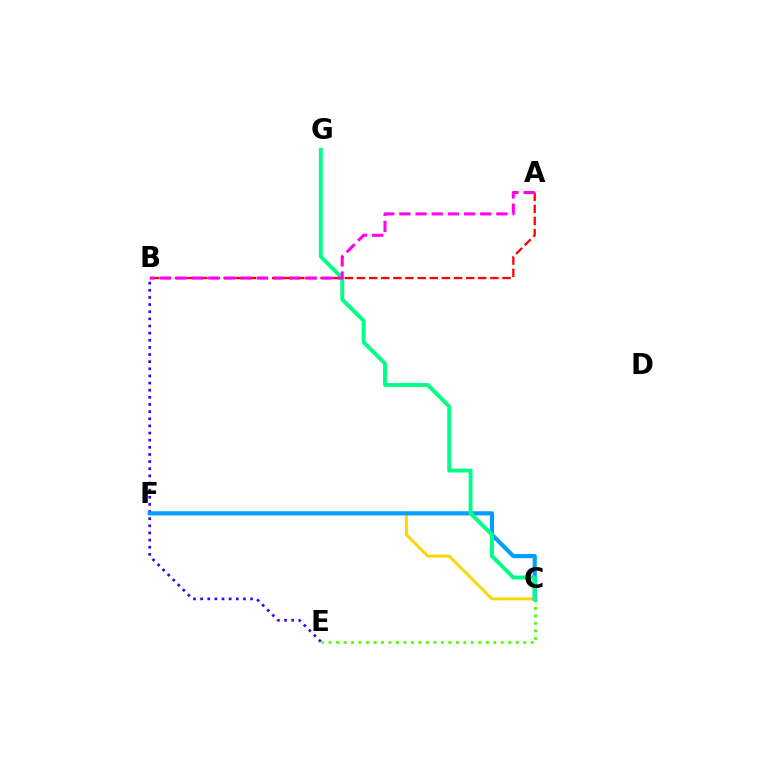{('C', 'F'): [{'color': '#ffd500', 'line_style': 'solid', 'thickness': 2.13}, {'color': '#009eff', 'line_style': 'solid', 'thickness': 2.99}], ('A', 'B'): [{'color': '#ff0000', 'line_style': 'dashed', 'thickness': 1.65}, {'color': '#ff00ed', 'line_style': 'dashed', 'thickness': 2.2}], ('C', 'E'): [{'color': '#4fff00', 'line_style': 'dotted', 'thickness': 2.03}], ('B', 'E'): [{'color': '#3700ff', 'line_style': 'dotted', 'thickness': 1.94}], ('C', 'G'): [{'color': '#00ff86', 'line_style': 'solid', 'thickness': 2.82}]}